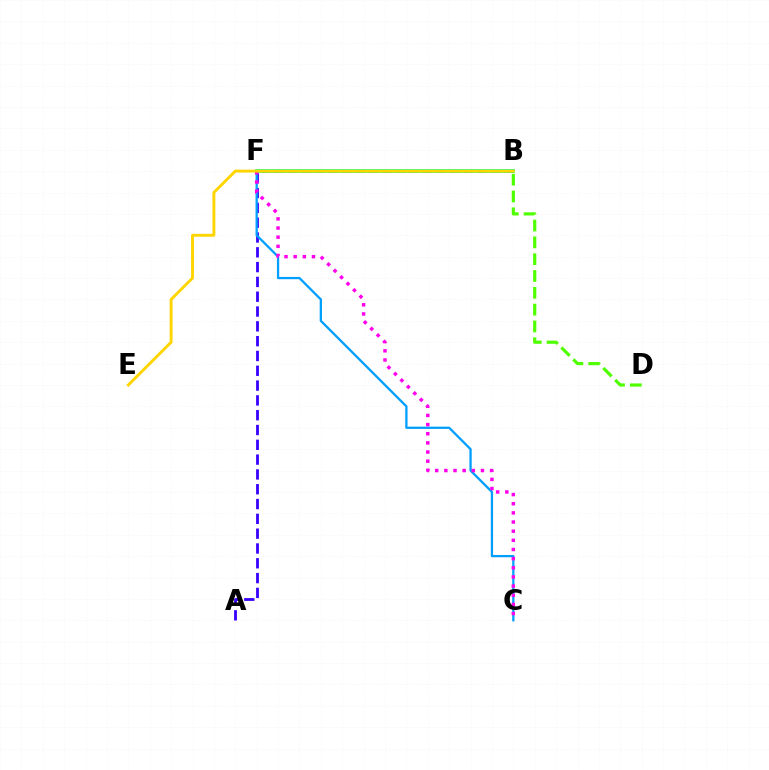{('A', 'F'): [{'color': '#3700ff', 'line_style': 'dashed', 'thickness': 2.01}], ('C', 'F'): [{'color': '#009eff', 'line_style': 'solid', 'thickness': 1.64}, {'color': '#ff00ed', 'line_style': 'dotted', 'thickness': 2.49}], ('B', 'F'): [{'color': '#ff0000', 'line_style': 'dashed', 'thickness': 1.84}, {'color': '#00ff86', 'line_style': 'solid', 'thickness': 2.69}], ('B', 'D'): [{'color': '#4fff00', 'line_style': 'dashed', 'thickness': 2.28}], ('B', 'E'): [{'color': '#ffd500', 'line_style': 'solid', 'thickness': 2.09}]}